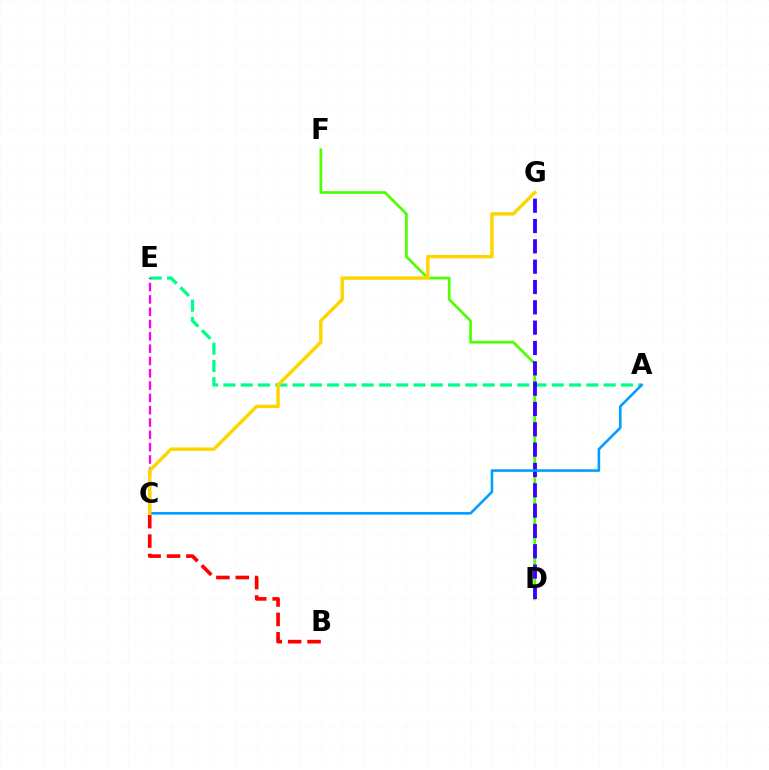{('A', 'E'): [{'color': '#00ff86', 'line_style': 'dashed', 'thickness': 2.35}], ('D', 'F'): [{'color': '#4fff00', 'line_style': 'solid', 'thickness': 1.96}], ('C', 'E'): [{'color': '#ff00ed', 'line_style': 'dashed', 'thickness': 1.67}], ('D', 'G'): [{'color': '#3700ff', 'line_style': 'dashed', 'thickness': 2.76}], ('B', 'C'): [{'color': '#ff0000', 'line_style': 'dashed', 'thickness': 2.64}], ('A', 'C'): [{'color': '#009eff', 'line_style': 'solid', 'thickness': 1.87}], ('C', 'G'): [{'color': '#ffd500', 'line_style': 'solid', 'thickness': 2.47}]}